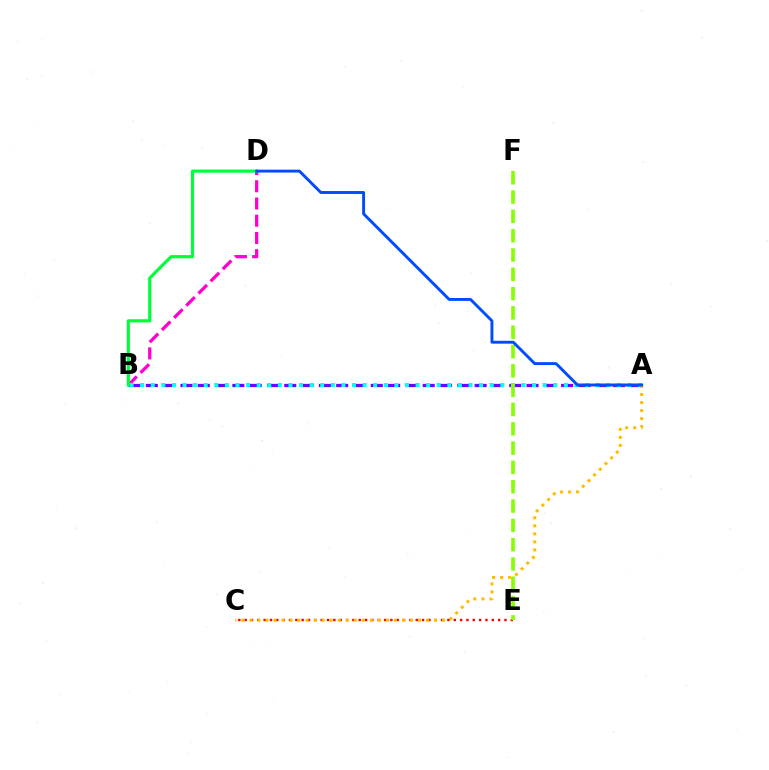{('B', 'D'): [{'color': '#ff00cf', 'line_style': 'dashed', 'thickness': 2.34}, {'color': '#00ff39', 'line_style': 'solid', 'thickness': 2.27}], ('C', 'E'): [{'color': '#ff0000', 'line_style': 'dotted', 'thickness': 1.72}], ('A', 'B'): [{'color': '#7200ff', 'line_style': 'dashed', 'thickness': 2.35}, {'color': '#00fff6', 'line_style': 'dotted', 'thickness': 2.88}], ('E', 'F'): [{'color': '#84ff00', 'line_style': 'dashed', 'thickness': 2.62}], ('A', 'C'): [{'color': '#ffbd00', 'line_style': 'dotted', 'thickness': 2.18}], ('A', 'D'): [{'color': '#004bff', 'line_style': 'solid', 'thickness': 2.09}]}